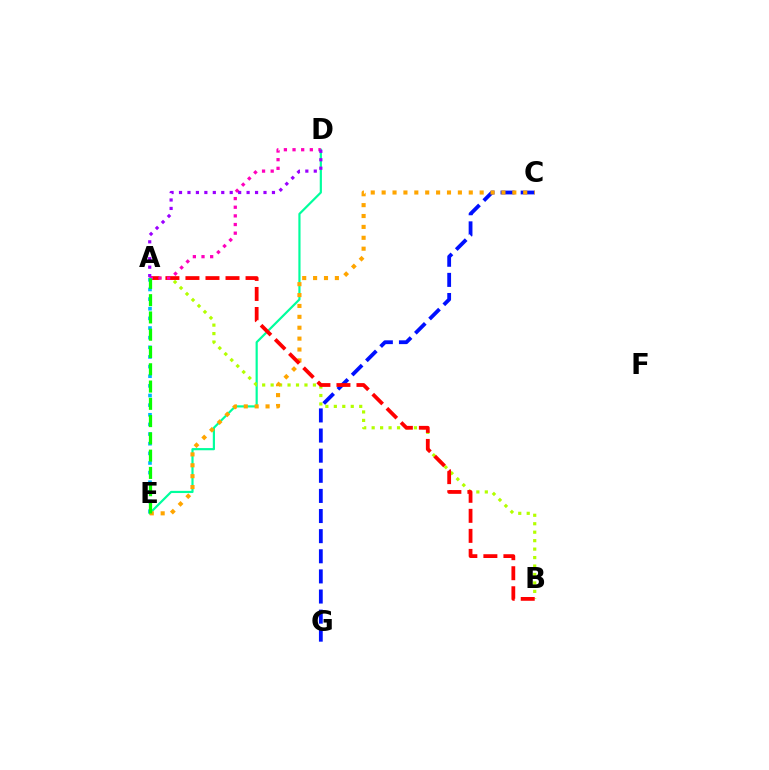{('D', 'E'): [{'color': '#00ff9d', 'line_style': 'solid', 'thickness': 1.57}], ('A', 'B'): [{'color': '#b3ff00', 'line_style': 'dotted', 'thickness': 2.3}, {'color': '#ff0000', 'line_style': 'dashed', 'thickness': 2.72}], ('C', 'G'): [{'color': '#0010ff', 'line_style': 'dashed', 'thickness': 2.73}], ('C', 'E'): [{'color': '#ffa500', 'line_style': 'dotted', 'thickness': 2.96}], ('A', 'D'): [{'color': '#ff00bd', 'line_style': 'dotted', 'thickness': 2.35}, {'color': '#9b00ff', 'line_style': 'dotted', 'thickness': 2.3}], ('A', 'E'): [{'color': '#00b5ff', 'line_style': 'dotted', 'thickness': 2.62}, {'color': '#08ff00', 'line_style': 'dashed', 'thickness': 2.35}]}